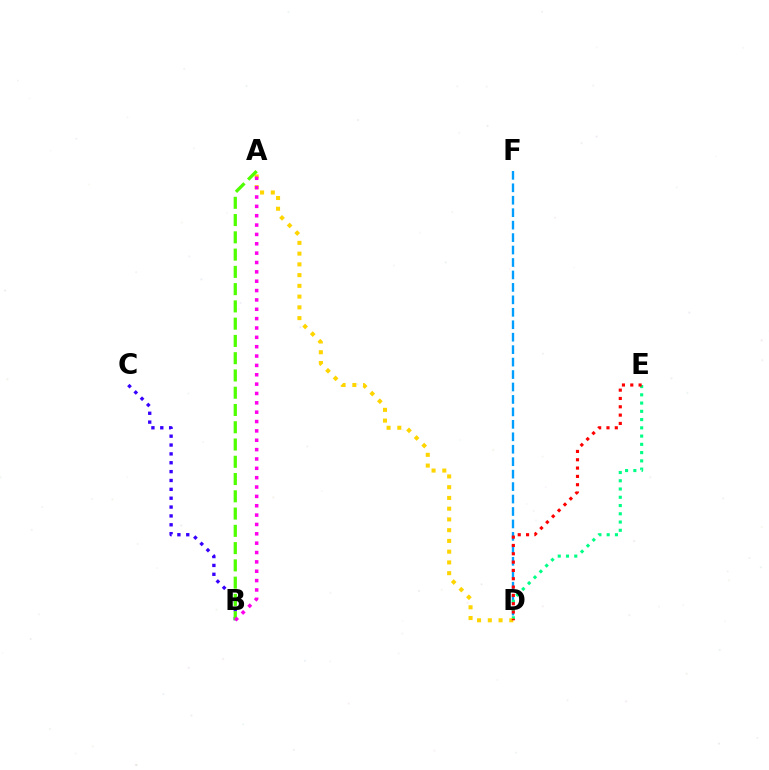{('D', 'F'): [{'color': '#009eff', 'line_style': 'dashed', 'thickness': 1.69}], ('D', 'E'): [{'color': '#00ff86', 'line_style': 'dotted', 'thickness': 2.24}, {'color': '#ff0000', 'line_style': 'dotted', 'thickness': 2.26}], ('B', 'C'): [{'color': '#3700ff', 'line_style': 'dotted', 'thickness': 2.41}], ('A', 'D'): [{'color': '#ffd500', 'line_style': 'dotted', 'thickness': 2.92}], ('A', 'B'): [{'color': '#4fff00', 'line_style': 'dashed', 'thickness': 2.35}, {'color': '#ff00ed', 'line_style': 'dotted', 'thickness': 2.54}]}